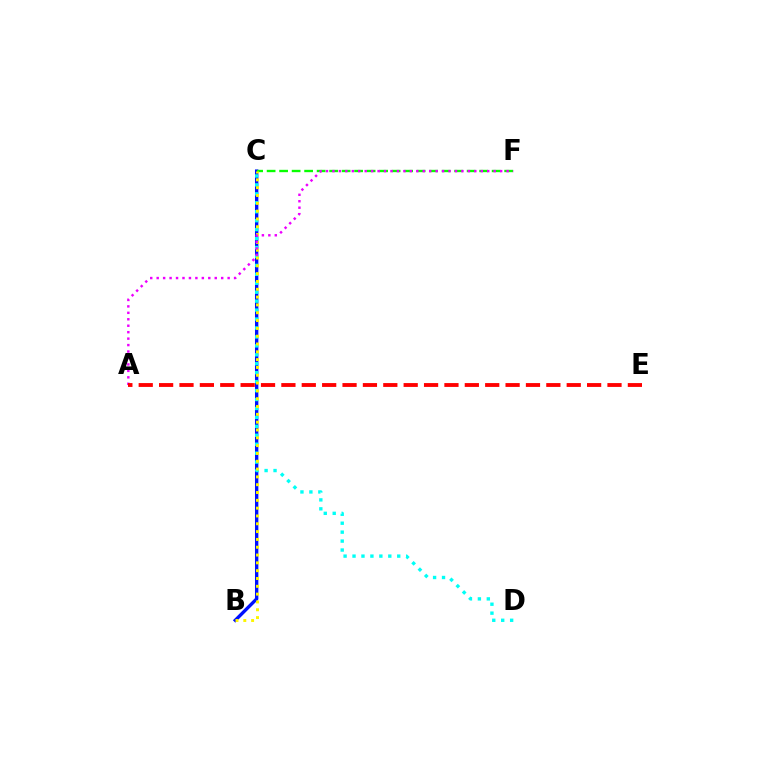{('B', 'C'): [{'color': '#0010ff', 'line_style': 'solid', 'thickness': 2.42}, {'color': '#fcf500', 'line_style': 'dotted', 'thickness': 2.12}], ('C', 'D'): [{'color': '#00fff6', 'line_style': 'dotted', 'thickness': 2.43}], ('C', 'F'): [{'color': '#08ff00', 'line_style': 'dashed', 'thickness': 1.7}], ('A', 'F'): [{'color': '#ee00ff', 'line_style': 'dotted', 'thickness': 1.75}], ('A', 'E'): [{'color': '#ff0000', 'line_style': 'dashed', 'thickness': 2.77}]}